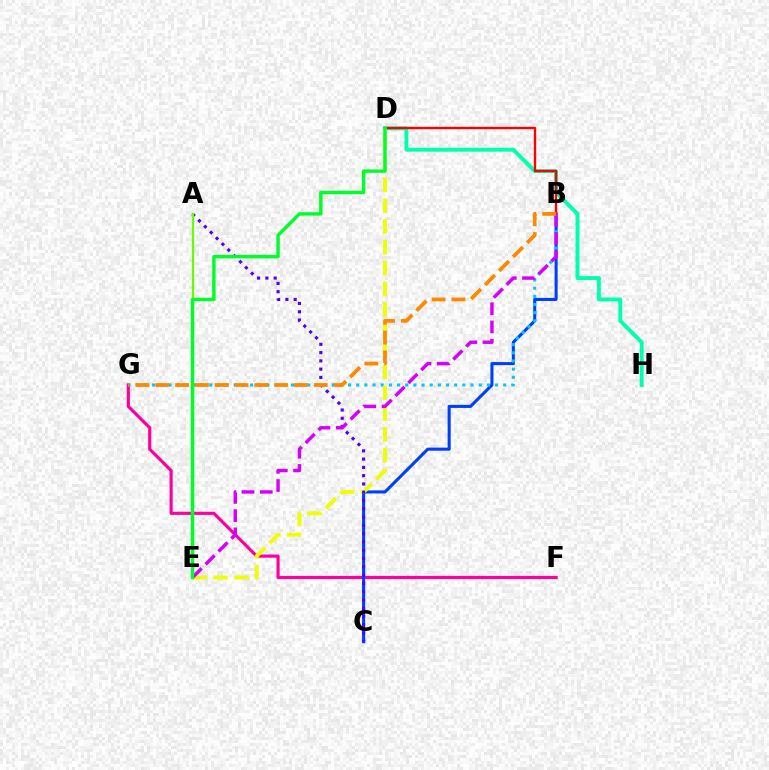{('F', 'G'): [{'color': '#ff00a0', 'line_style': 'solid', 'thickness': 2.27}], ('B', 'C'): [{'color': '#003fff', 'line_style': 'solid', 'thickness': 2.21}], ('D', 'H'): [{'color': '#00ffaf', 'line_style': 'solid', 'thickness': 2.8}], ('B', 'G'): [{'color': '#00c7ff', 'line_style': 'dotted', 'thickness': 2.22}, {'color': '#ff8800', 'line_style': 'dashed', 'thickness': 2.69}], ('B', 'D'): [{'color': '#ff0000', 'line_style': 'solid', 'thickness': 1.7}], ('D', 'E'): [{'color': '#eeff00', 'line_style': 'dashed', 'thickness': 2.82}, {'color': '#00ff27', 'line_style': 'solid', 'thickness': 2.46}], ('A', 'C'): [{'color': '#4f00ff', 'line_style': 'dotted', 'thickness': 2.25}], ('A', 'E'): [{'color': '#66ff00', 'line_style': 'solid', 'thickness': 1.63}], ('B', 'E'): [{'color': '#d600ff', 'line_style': 'dashed', 'thickness': 2.48}]}